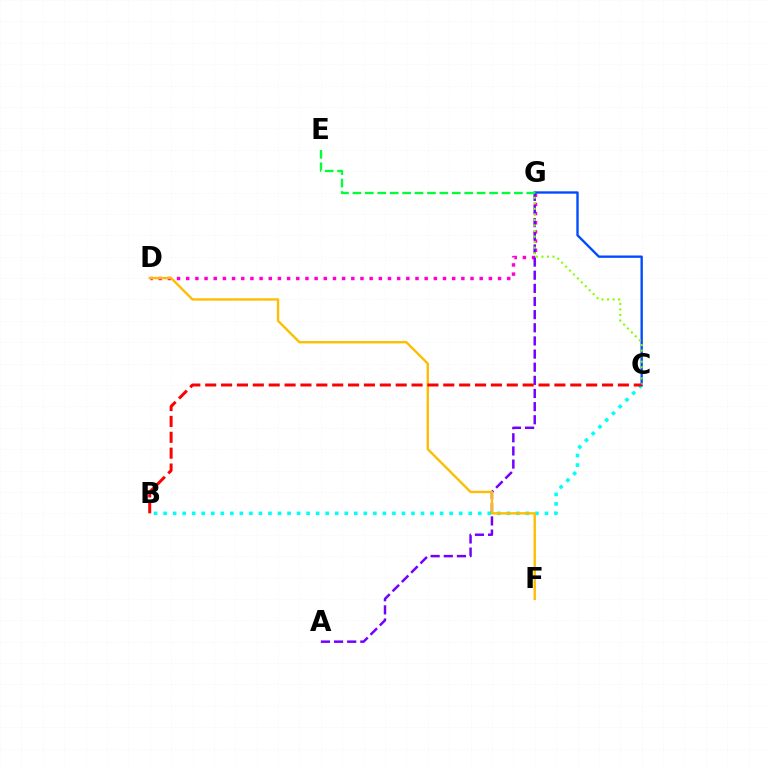{('D', 'G'): [{'color': '#ff00cf', 'line_style': 'dotted', 'thickness': 2.49}], ('B', 'C'): [{'color': '#00fff6', 'line_style': 'dotted', 'thickness': 2.59}, {'color': '#ff0000', 'line_style': 'dashed', 'thickness': 2.16}], ('A', 'G'): [{'color': '#7200ff', 'line_style': 'dashed', 'thickness': 1.79}], ('C', 'G'): [{'color': '#004bff', 'line_style': 'solid', 'thickness': 1.7}, {'color': '#84ff00', 'line_style': 'dotted', 'thickness': 1.51}], ('D', 'F'): [{'color': '#ffbd00', 'line_style': 'solid', 'thickness': 1.71}], ('E', 'G'): [{'color': '#00ff39', 'line_style': 'dashed', 'thickness': 1.69}]}